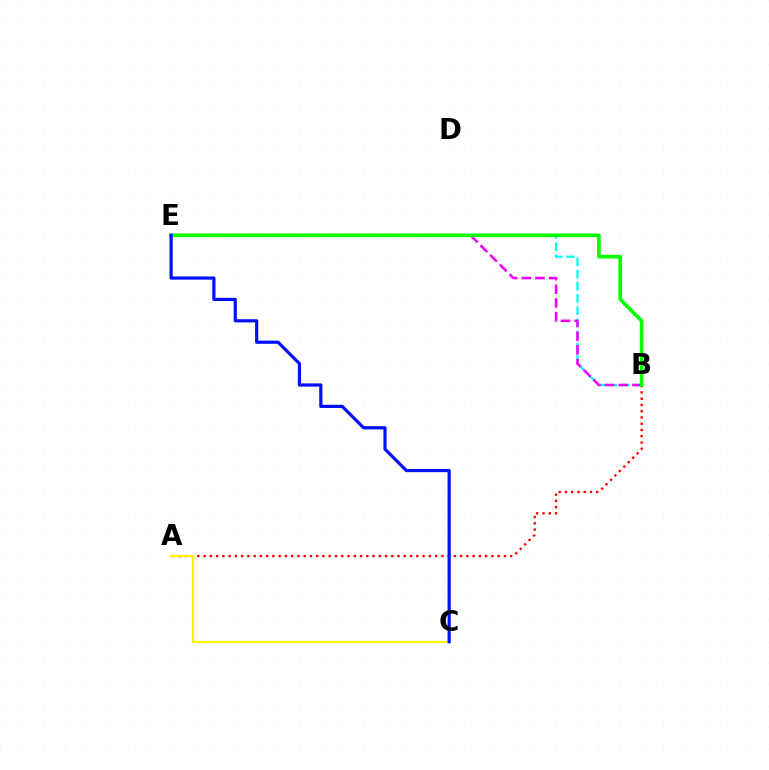{('B', 'E'): [{'color': '#00fff6', 'line_style': 'dashed', 'thickness': 1.65}, {'color': '#ee00ff', 'line_style': 'dashed', 'thickness': 1.86}, {'color': '#08ff00', 'line_style': 'solid', 'thickness': 2.64}], ('A', 'B'): [{'color': '#ff0000', 'line_style': 'dotted', 'thickness': 1.7}], ('A', 'C'): [{'color': '#fcf500', 'line_style': 'solid', 'thickness': 1.59}], ('C', 'E'): [{'color': '#0010ff', 'line_style': 'solid', 'thickness': 2.3}]}